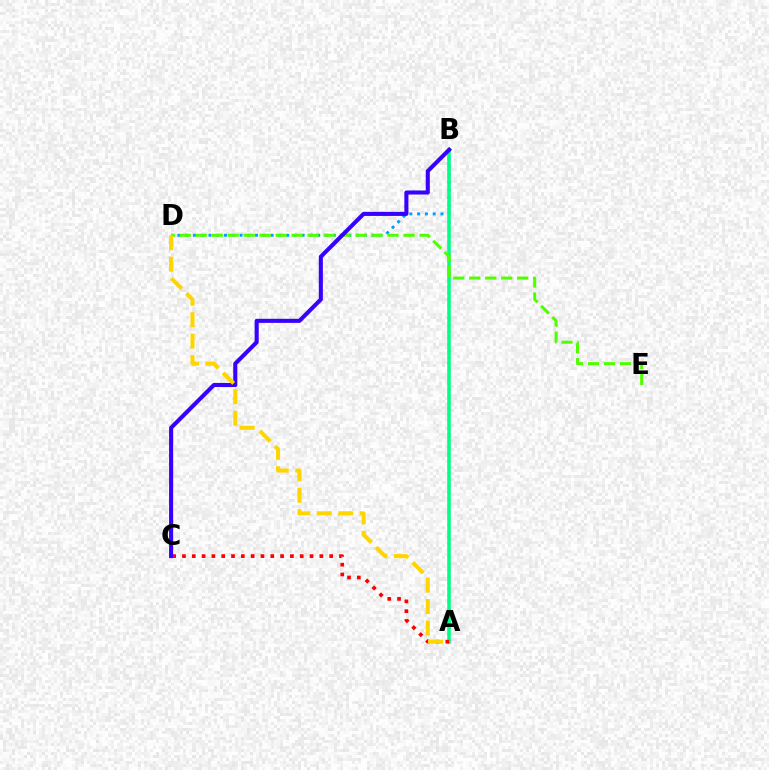{('B', 'D'): [{'color': '#009eff', 'line_style': 'dotted', 'thickness': 2.11}], ('A', 'B'): [{'color': '#ff00ed', 'line_style': 'dotted', 'thickness': 1.75}, {'color': '#00ff86', 'line_style': 'solid', 'thickness': 2.54}], ('A', 'C'): [{'color': '#ff0000', 'line_style': 'dotted', 'thickness': 2.67}], ('D', 'E'): [{'color': '#4fff00', 'line_style': 'dashed', 'thickness': 2.17}], ('B', 'C'): [{'color': '#3700ff', 'line_style': 'solid', 'thickness': 2.93}], ('A', 'D'): [{'color': '#ffd500', 'line_style': 'dashed', 'thickness': 2.91}]}